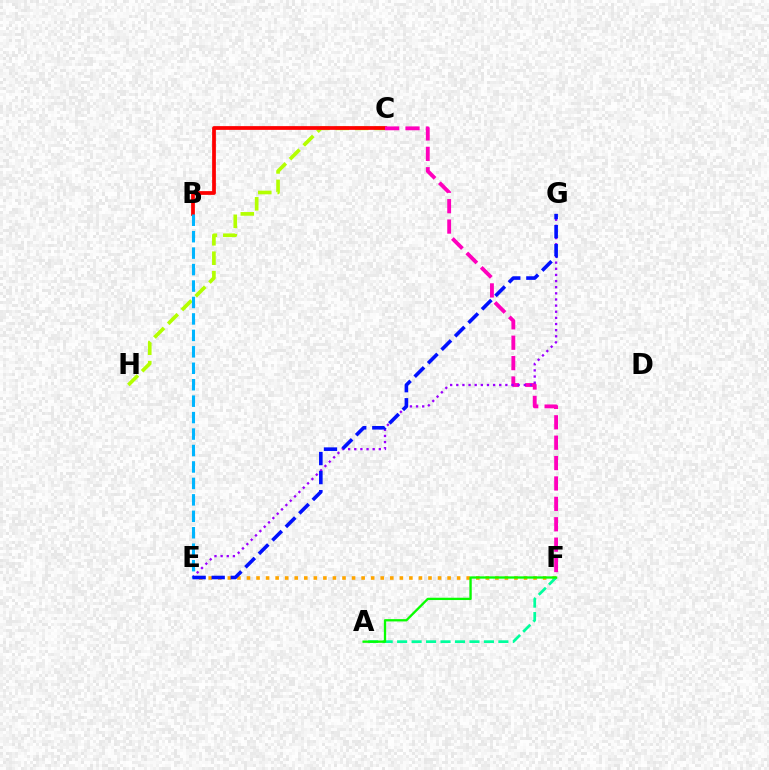{('C', 'H'): [{'color': '#b3ff00', 'line_style': 'dashed', 'thickness': 2.64}], ('B', 'C'): [{'color': '#ff0000', 'line_style': 'solid', 'thickness': 2.7}], ('C', 'F'): [{'color': '#ff00bd', 'line_style': 'dashed', 'thickness': 2.77}], ('E', 'F'): [{'color': '#ffa500', 'line_style': 'dotted', 'thickness': 2.6}], ('E', 'G'): [{'color': '#9b00ff', 'line_style': 'dotted', 'thickness': 1.67}, {'color': '#0010ff', 'line_style': 'dashed', 'thickness': 2.59}], ('B', 'E'): [{'color': '#00b5ff', 'line_style': 'dashed', 'thickness': 2.23}], ('A', 'F'): [{'color': '#00ff9d', 'line_style': 'dashed', 'thickness': 1.96}, {'color': '#08ff00', 'line_style': 'solid', 'thickness': 1.66}]}